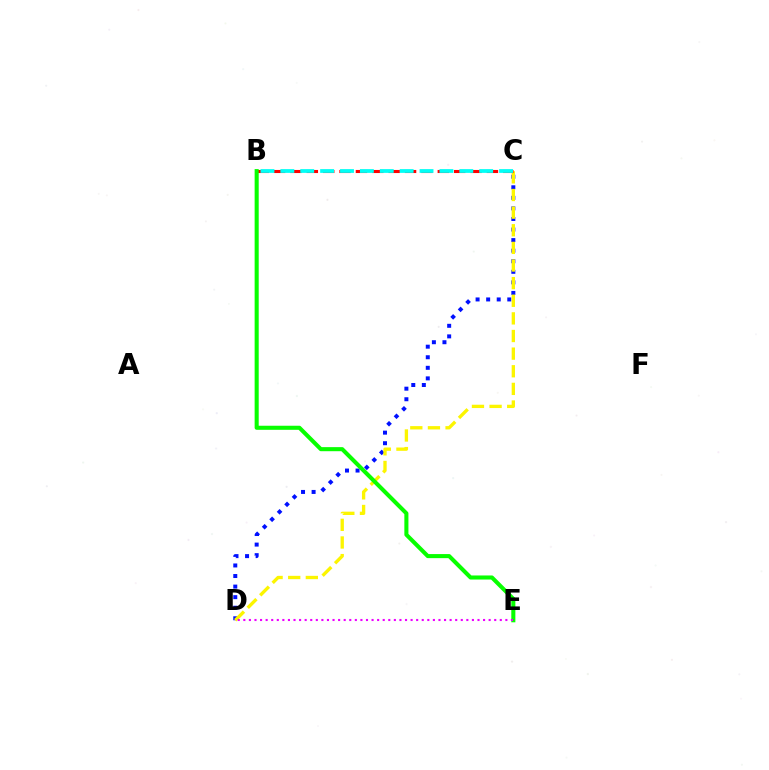{('C', 'D'): [{'color': '#0010ff', 'line_style': 'dotted', 'thickness': 2.87}, {'color': '#fcf500', 'line_style': 'dashed', 'thickness': 2.39}], ('B', 'C'): [{'color': '#ff0000', 'line_style': 'dashed', 'thickness': 2.22}, {'color': '#00fff6', 'line_style': 'dashed', 'thickness': 2.7}], ('B', 'E'): [{'color': '#08ff00', 'line_style': 'solid', 'thickness': 2.93}], ('D', 'E'): [{'color': '#ee00ff', 'line_style': 'dotted', 'thickness': 1.51}]}